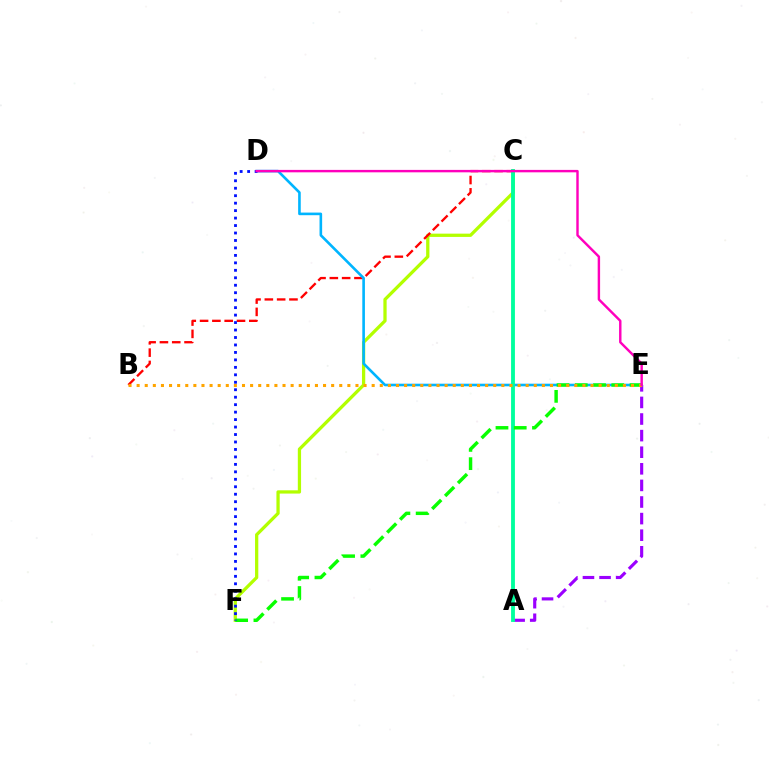{('A', 'E'): [{'color': '#9b00ff', 'line_style': 'dashed', 'thickness': 2.25}], ('C', 'F'): [{'color': '#b3ff00', 'line_style': 'solid', 'thickness': 2.35}], ('B', 'C'): [{'color': '#ff0000', 'line_style': 'dashed', 'thickness': 1.67}], ('D', 'E'): [{'color': '#00b5ff', 'line_style': 'solid', 'thickness': 1.89}, {'color': '#ff00bd', 'line_style': 'solid', 'thickness': 1.75}], ('A', 'C'): [{'color': '#00ff9d', 'line_style': 'solid', 'thickness': 2.77}], ('E', 'F'): [{'color': '#08ff00', 'line_style': 'dashed', 'thickness': 2.48}], ('B', 'E'): [{'color': '#ffa500', 'line_style': 'dotted', 'thickness': 2.2}], ('D', 'F'): [{'color': '#0010ff', 'line_style': 'dotted', 'thickness': 2.03}]}